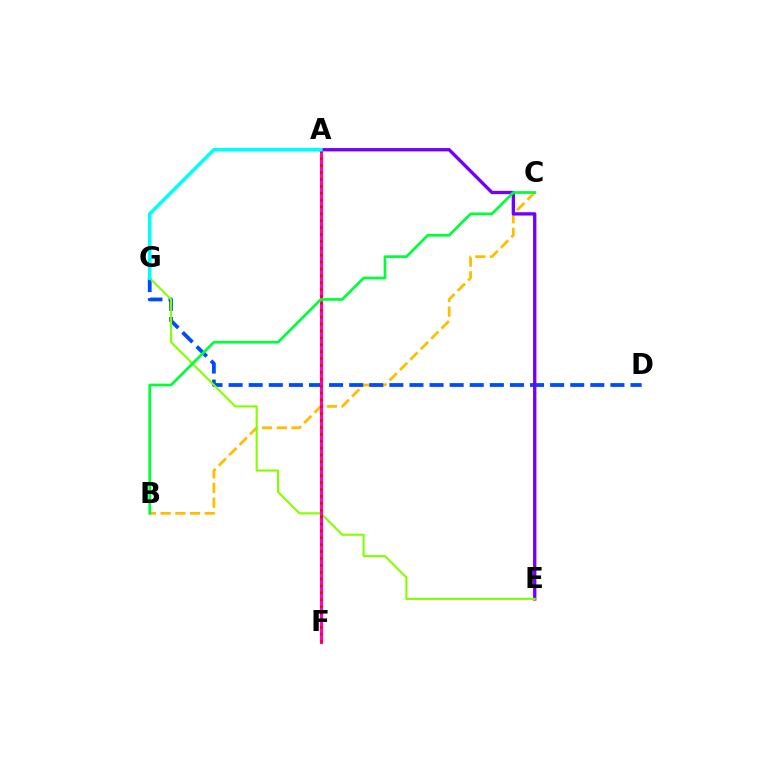{('B', 'C'): [{'color': '#ffbd00', 'line_style': 'dashed', 'thickness': 2.0}, {'color': '#00ff39', 'line_style': 'solid', 'thickness': 1.96}], ('D', 'G'): [{'color': '#004bff', 'line_style': 'dashed', 'thickness': 2.73}], ('A', 'E'): [{'color': '#7200ff', 'line_style': 'solid', 'thickness': 2.39}], ('E', 'G'): [{'color': '#84ff00', 'line_style': 'solid', 'thickness': 1.52}], ('A', 'F'): [{'color': '#ff00cf', 'line_style': 'solid', 'thickness': 2.25}, {'color': '#ff0000', 'line_style': 'dotted', 'thickness': 1.87}], ('A', 'G'): [{'color': '#00fff6', 'line_style': 'solid', 'thickness': 2.59}]}